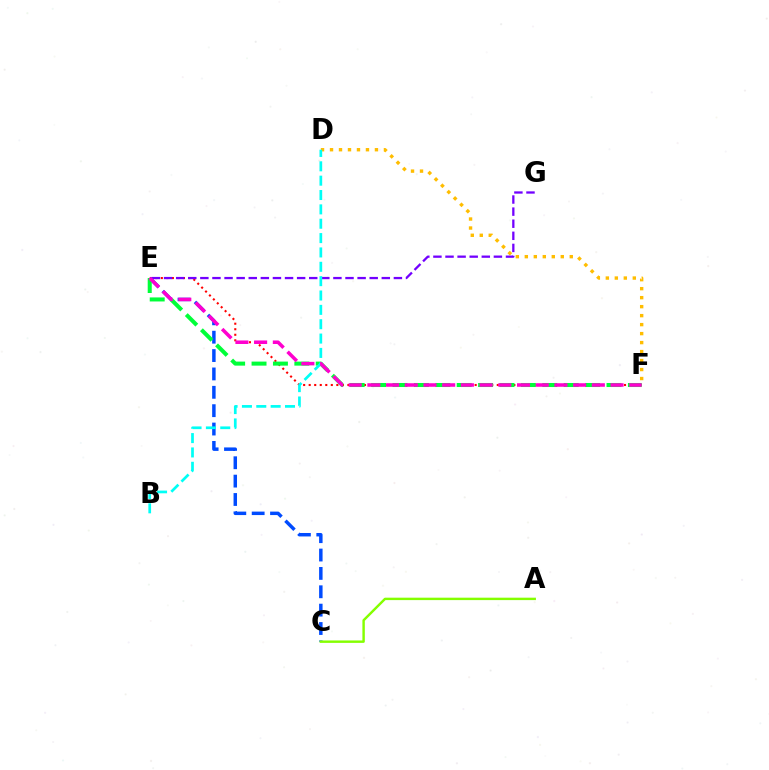{('E', 'F'): [{'color': '#ff0000', 'line_style': 'dotted', 'thickness': 1.5}, {'color': '#00ff39', 'line_style': 'dashed', 'thickness': 2.91}, {'color': '#ff00cf', 'line_style': 'dashed', 'thickness': 2.54}], ('C', 'E'): [{'color': '#004bff', 'line_style': 'dashed', 'thickness': 2.5}], ('D', 'F'): [{'color': '#ffbd00', 'line_style': 'dotted', 'thickness': 2.44}], ('E', 'G'): [{'color': '#7200ff', 'line_style': 'dashed', 'thickness': 1.64}], ('A', 'C'): [{'color': '#84ff00', 'line_style': 'solid', 'thickness': 1.75}], ('B', 'D'): [{'color': '#00fff6', 'line_style': 'dashed', 'thickness': 1.95}]}